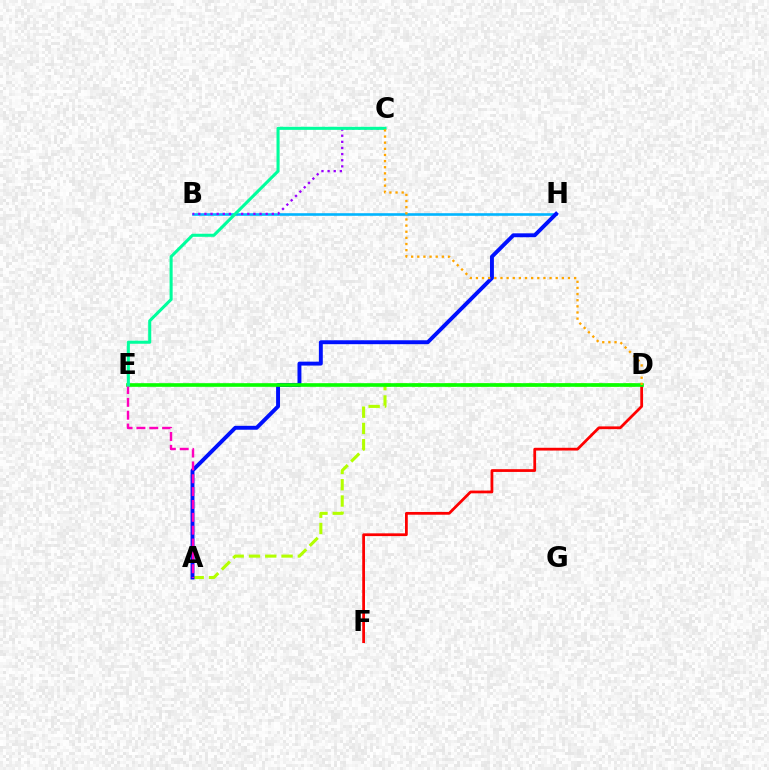{('A', 'D'): [{'color': '#b3ff00', 'line_style': 'dashed', 'thickness': 2.21}], ('B', 'H'): [{'color': '#00b5ff', 'line_style': 'solid', 'thickness': 1.88}], ('A', 'H'): [{'color': '#0010ff', 'line_style': 'solid', 'thickness': 2.82}], ('D', 'F'): [{'color': '#ff0000', 'line_style': 'solid', 'thickness': 1.99}], ('D', 'E'): [{'color': '#08ff00', 'line_style': 'solid', 'thickness': 2.62}], ('B', 'C'): [{'color': '#9b00ff', 'line_style': 'dotted', 'thickness': 1.66}], ('A', 'E'): [{'color': '#ff00bd', 'line_style': 'dashed', 'thickness': 1.75}], ('C', 'E'): [{'color': '#00ff9d', 'line_style': 'solid', 'thickness': 2.2}], ('C', 'D'): [{'color': '#ffa500', 'line_style': 'dotted', 'thickness': 1.67}]}